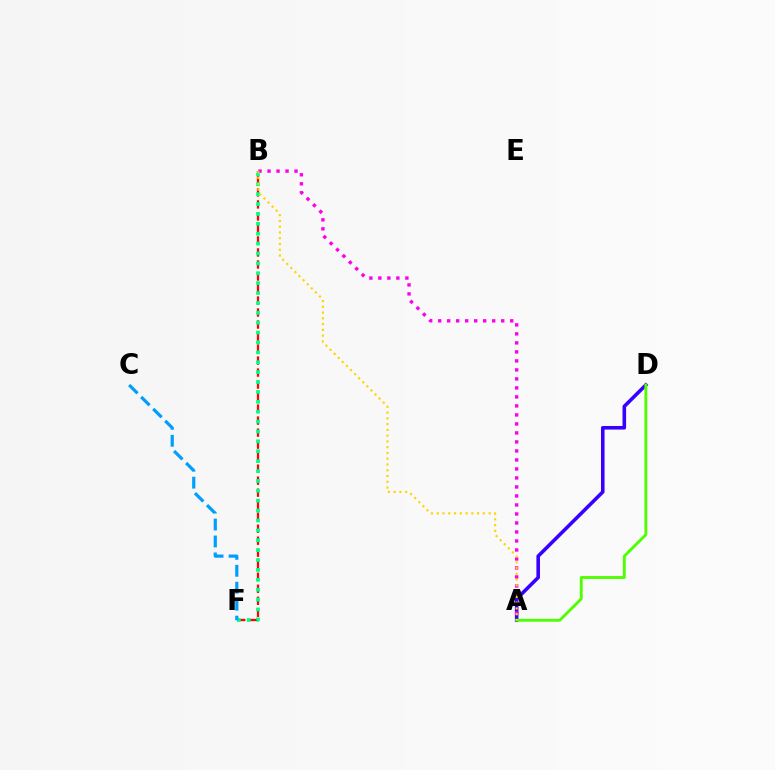{('B', 'F'): [{'color': '#ff0000', 'line_style': 'dashed', 'thickness': 1.63}, {'color': '#00ff86', 'line_style': 'dotted', 'thickness': 2.69}], ('A', 'D'): [{'color': '#3700ff', 'line_style': 'solid', 'thickness': 2.58}, {'color': '#4fff00', 'line_style': 'solid', 'thickness': 2.08}], ('A', 'B'): [{'color': '#ff00ed', 'line_style': 'dotted', 'thickness': 2.45}, {'color': '#ffd500', 'line_style': 'dotted', 'thickness': 1.57}], ('C', 'F'): [{'color': '#009eff', 'line_style': 'dashed', 'thickness': 2.3}]}